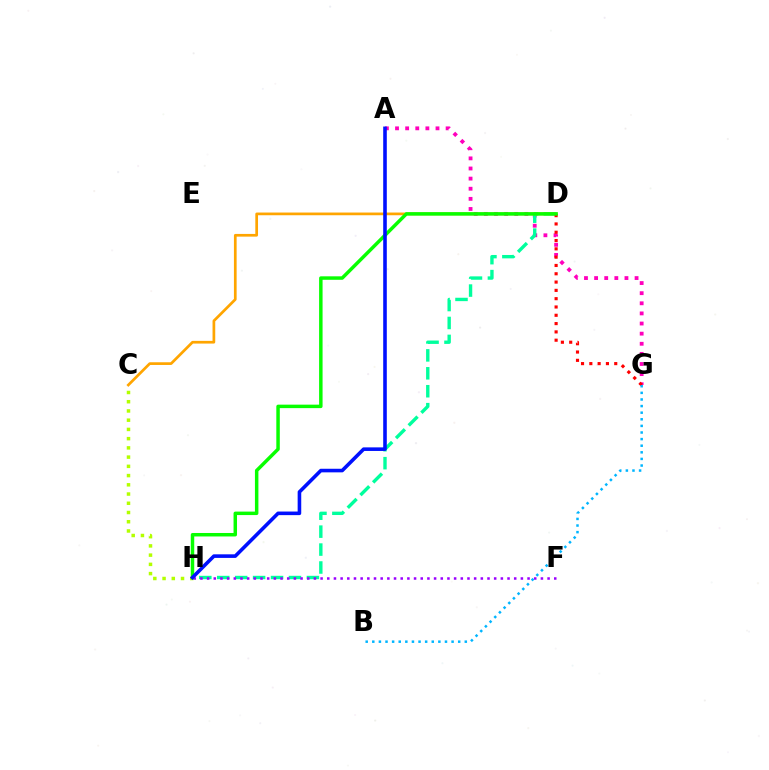{('C', 'H'): [{'color': '#b3ff00', 'line_style': 'dotted', 'thickness': 2.51}], ('A', 'G'): [{'color': '#ff00bd', 'line_style': 'dotted', 'thickness': 2.75}], ('D', 'H'): [{'color': '#00ff9d', 'line_style': 'dashed', 'thickness': 2.44}, {'color': '#08ff00', 'line_style': 'solid', 'thickness': 2.5}], ('F', 'H'): [{'color': '#9b00ff', 'line_style': 'dotted', 'thickness': 1.81}], ('C', 'D'): [{'color': '#ffa500', 'line_style': 'solid', 'thickness': 1.95}], ('D', 'G'): [{'color': '#ff0000', 'line_style': 'dotted', 'thickness': 2.26}], ('B', 'G'): [{'color': '#00b5ff', 'line_style': 'dotted', 'thickness': 1.8}], ('A', 'H'): [{'color': '#0010ff', 'line_style': 'solid', 'thickness': 2.59}]}